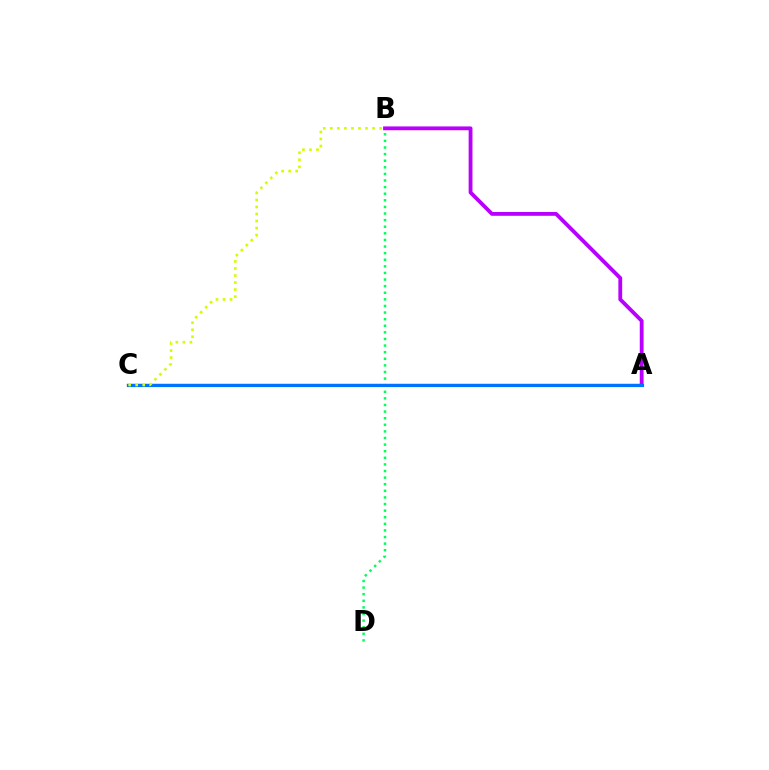{('B', 'D'): [{'color': '#00ff5c', 'line_style': 'dotted', 'thickness': 1.79}], ('A', 'C'): [{'color': '#ff0000', 'line_style': 'solid', 'thickness': 1.63}, {'color': '#0074ff', 'line_style': 'solid', 'thickness': 2.3}], ('A', 'B'): [{'color': '#b900ff', 'line_style': 'solid', 'thickness': 2.75}], ('B', 'C'): [{'color': '#d1ff00', 'line_style': 'dotted', 'thickness': 1.91}]}